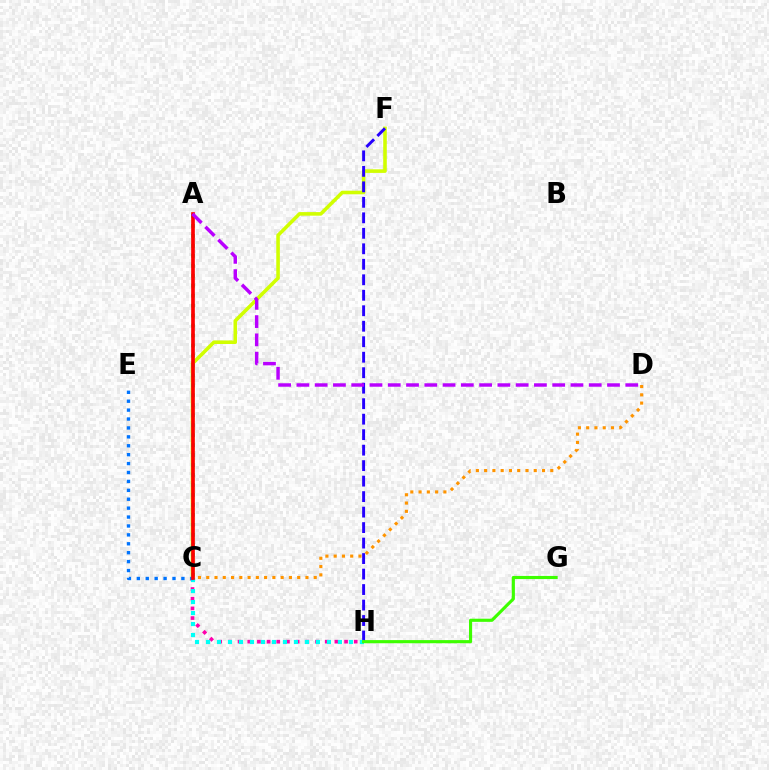{('C', 'F'): [{'color': '#d1ff00', 'line_style': 'solid', 'thickness': 2.57}], ('C', 'H'): [{'color': '#ff00ac', 'line_style': 'dotted', 'thickness': 2.63}, {'color': '#00fff6', 'line_style': 'dotted', 'thickness': 2.99}], ('F', 'H'): [{'color': '#2500ff', 'line_style': 'dashed', 'thickness': 2.1}], ('C', 'E'): [{'color': '#0074ff', 'line_style': 'dotted', 'thickness': 2.42}], ('C', 'D'): [{'color': '#ff9400', 'line_style': 'dotted', 'thickness': 2.25}], ('A', 'C'): [{'color': '#00ff5c', 'line_style': 'dotted', 'thickness': 2.71}, {'color': '#ff0000', 'line_style': 'solid', 'thickness': 2.65}], ('G', 'H'): [{'color': '#3dff00', 'line_style': 'solid', 'thickness': 2.25}], ('A', 'D'): [{'color': '#b900ff', 'line_style': 'dashed', 'thickness': 2.48}]}